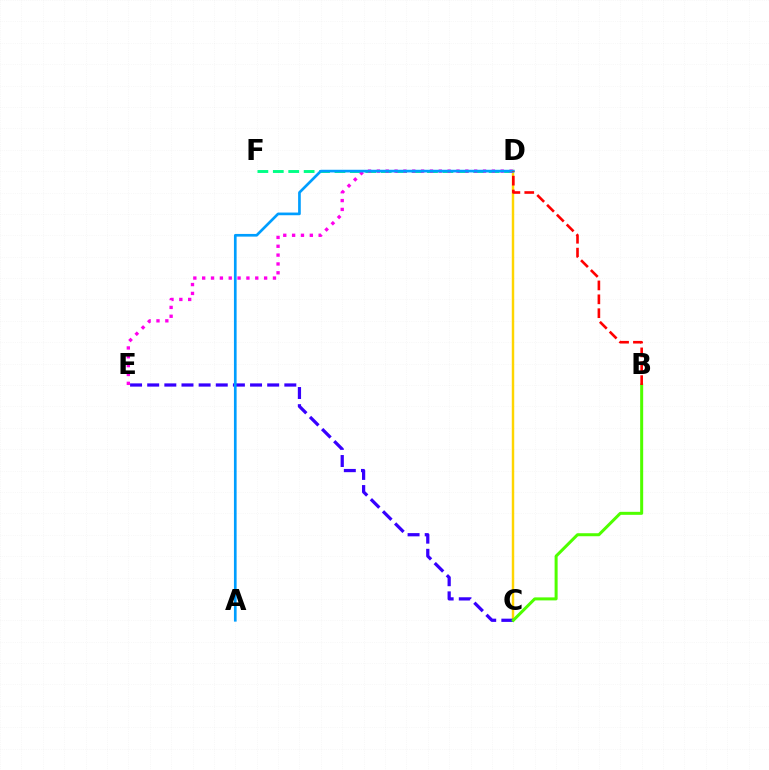{('C', 'D'): [{'color': '#ffd500', 'line_style': 'solid', 'thickness': 1.76}], ('C', 'E'): [{'color': '#3700ff', 'line_style': 'dashed', 'thickness': 2.33}], ('B', 'C'): [{'color': '#4fff00', 'line_style': 'solid', 'thickness': 2.17}], ('D', 'F'): [{'color': '#00ff86', 'line_style': 'dashed', 'thickness': 2.09}], ('D', 'E'): [{'color': '#ff00ed', 'line_style': 'dotted', 'thickness': 2.4}], ('A', 'D'): [{'color': '#009eff', 'line_style': 'solid', 'thickness': 1.93}], ('B', 'D'): [{'color': '#ff0000', 'line_style': 'dashed', 'thickness': 1.89}]}